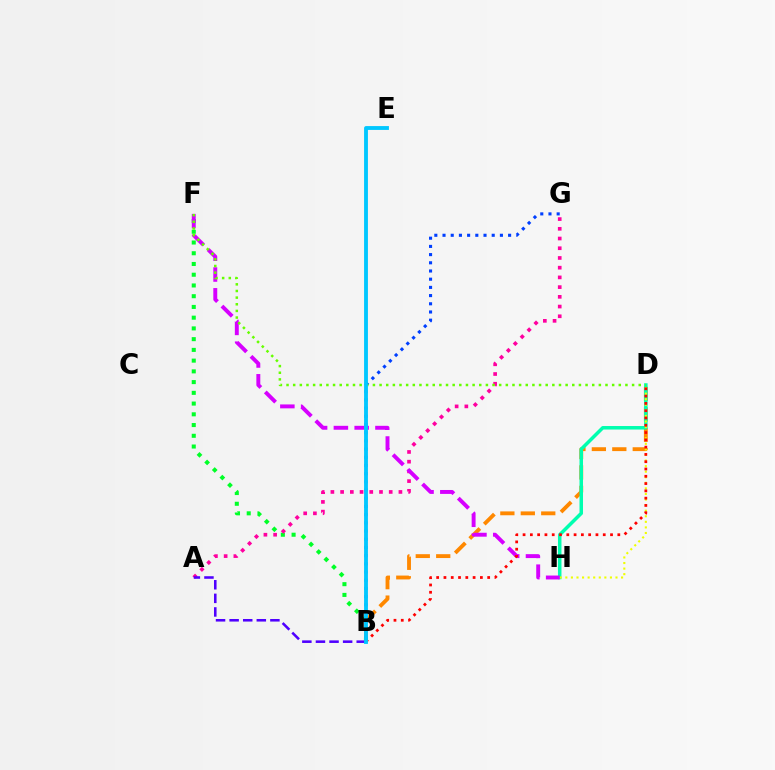{('B', 'D'): [{'color': '#ff8800', 'line_style': 'dashed', 'thickness': 2.78}, {'color': '#ff0000', 'line_style': 'dotted', 'thickness': 1.98}], ('B', 'G'): [{'color': '#003fff', 'line_style': 'dotted', 'thickness': 2.23}], ('D', 'H'): [{'color': '#00ffaf', 'line_style': 'solid', 'thickness': 2.53}, {'color': '#eeff00', 'line_style': 'dotted', 'thickness': 1.51}], ('B', 'F'): [{'color': '#00ff27', 'line_style': 'dotted', 'thickness': 2.92}], ('A', 'G'): [{'color': '#ff00a0', 'line_style': 'dotted', 'thickness': 2.64}], ('A', 'B'): [{'color': '#4f00ff', 'line_style': 'dashed', 'thickness': 1.85}], ('F', 'H'): [{'color': '#d600ff', 'line_style': 'dashed', 'thickness': 2.82}], ('D', 'F'): [{'color': '#66ff00', 'line_style': 'dotted', 'thickness': 1.81}], ('B', 'E'): [{'color': '#00c7ff', 'line_style': 'solid', 'thickness': 2.77}]}